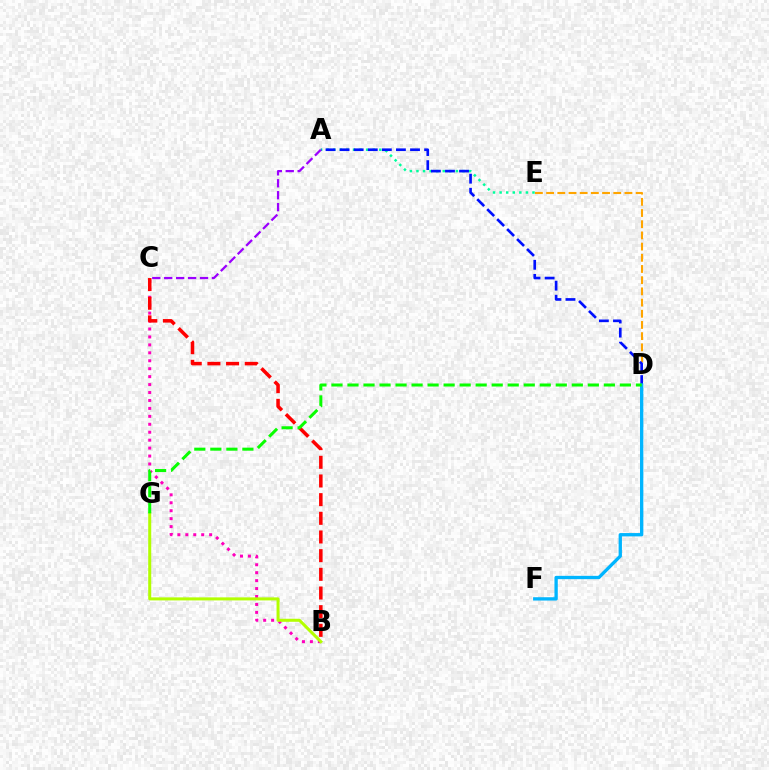{('D', 'E'): [{'color': '#ffa500', 'line_style': 'dashed', 'thickness': 1.52}], ('A', 'E'): [{'color': '#00ff9d', 'line_style': 'dotted', 'thickness': 1.79}], ('A', 'D'): [{'color': '#0010ff', 'line_style': 'dashed', 'thickness': 1.91}], ('B', 'C'): [{'color': '#ff00bd', 'line_style': 'dotted', 'thickness': 2.16}, {'color': '#ff0000', 'line_style': 'dashed', 'thickness': 2.54}], ('A', 'C'): [{'color': '#9b00ff', 'line_style': 'dashed', 'thickness': 1.62}], ('B', 'G'): [{'color': '#b3ff00', 'line_style': 'solid', 'thickness': 2.18}], ('D', 'F'): [{'color': '#00b5ff', 'line_style': 'solid', 'thickness': 2.39}], ('D', 'G'): [{'color': '#08ff00', 'line_style': 'dashed', 'thickness': 2.18}]}